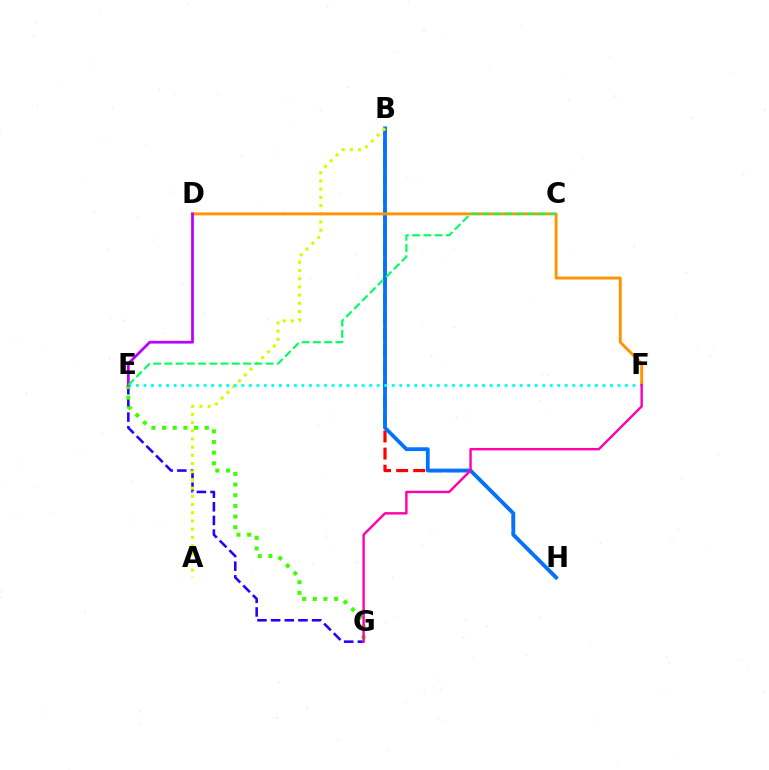{('B', 'H'): [{'color': '#ff0000', 'line_style': 'dashed', 'thickness': 2.32}, {'color': '#0074ff', 'line_style': 'solid', 'thickness': 2.73}], ('E', 'G'): [{'color': '#2500ff', 'line_style': 'dashed', 'thickness': 1.85}, {'color': '#3dff00', 'line_style': 'dotted', 'thickness': 2.9}], ('A', 'B'): [{'color': '#d1ff00', 'line_style': 'dotted', 'thickness': 2.23}], ('D', 'F'): [{'color': '#ff9400', 'line_style': 'solid', 'thickness': 2.1}], ('E', 'F'): [{'color': '#00fff6', 'line_style': 'dotted', 'thickness': 2.04}], ('D', 'E'): [{'color': '#b900ff', 'line_style': 'solid', 'thickness': 1.98}], ('F', 'G'): [{'color': '#ff00ac', 'line_style': 'solid', 'thickness': 1.73}], ('C', 'E'): [{'color': '#00ff5c', 'line_style': 'dashed', 'thickness': 1.53}]}